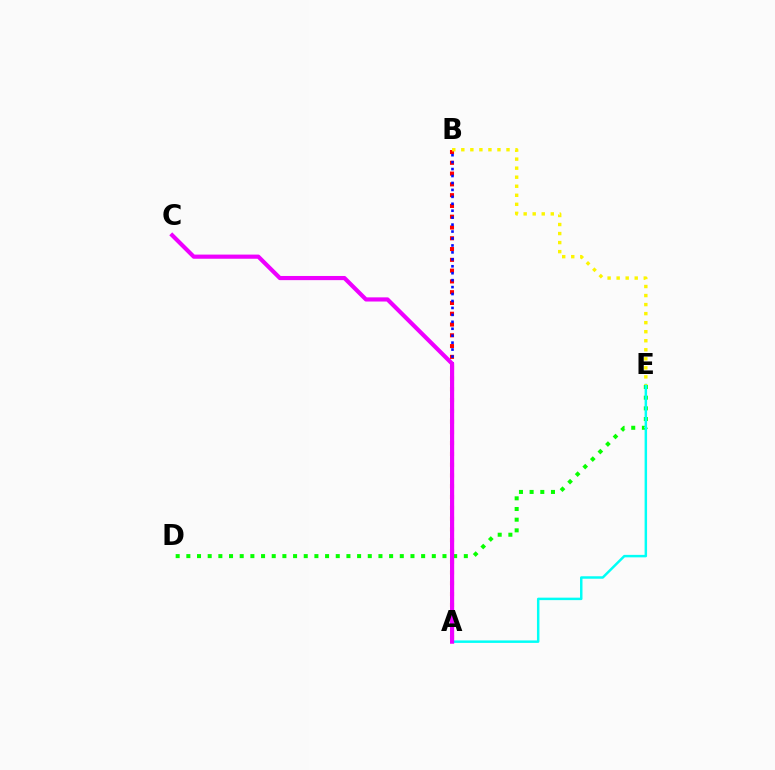{('D', 'E'): [{'color': '#08ff00', 'line_style': 'dotted', 'thickness': 2.9}], ('A', 'B'): [{'color': '#ff0000', 'line_style': 'dotted', 'thickness': 2.93}, {'color': '#0010ff', 'line_style': 'dotted', 'thickness': 1.89}], ('A', 'E'): [{'color': '#00fff6', 'line_style': 'solid', 'thickness': 1.78}], ('B', 'E'): [{'color': '#fcf500', 'line_style': 'dotted', 'thickness': 2.46}], ('A', 'C'): [{'color': '#ee00ff', 'line_style': 'solid', 'thickness': 2.99}]}